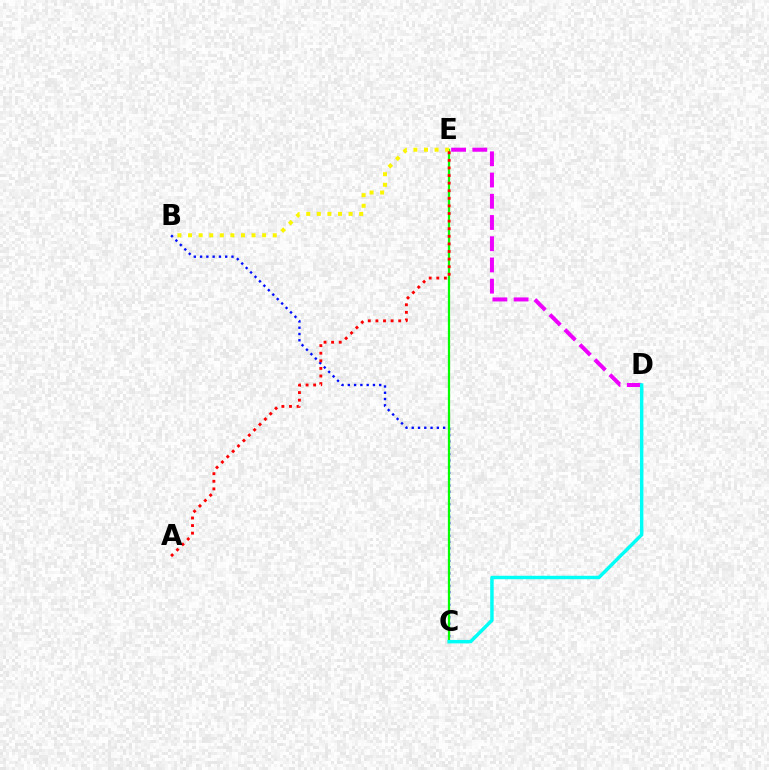{('B', 'C'): [{'color': '#0010ff', 'line_style': 'dotted', 'thickness': 1.71}], ('D', 'E'): [{'color': '#ee00ff', 'line_style': 'dashed', 'thickness': 2.88}], ('C', 'E'): [{'color': '#08ff00', 'line_style': 'solid', 'thickness': 1.62}], ('B', 'E'): [{'color': '#fcf500', 'line_style': 'dotted', 'thickness': 2.88}], ('A', 'E'): [{'color': '#ff0000', 'line_style': 'dotted', 'thickness': 2.06}], ('C', 'D'): [{'color': '#00fff6', 'line_style': 'solid', 'thickness': 2.48}]}